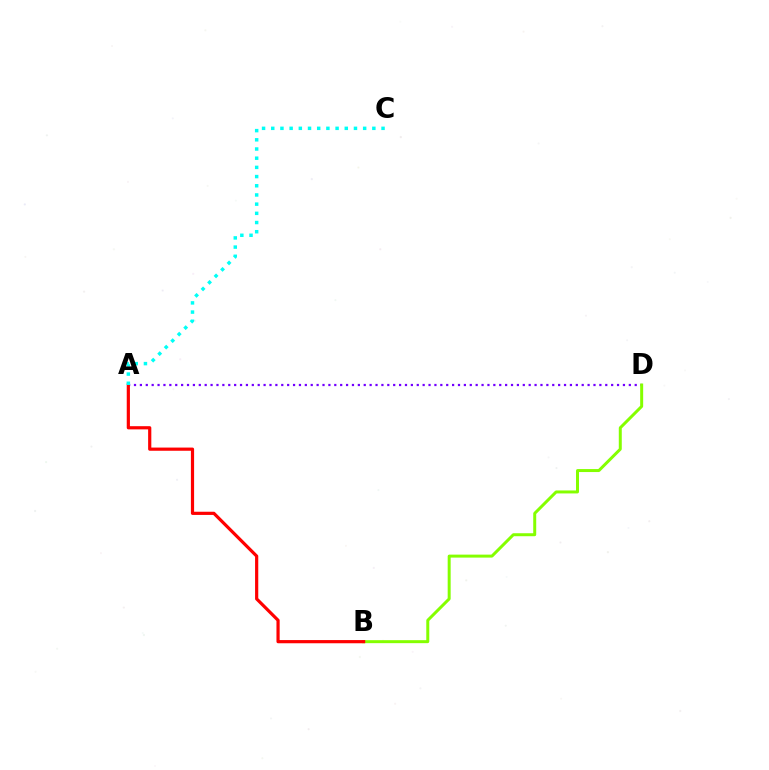{('A', 'D'): [{'color': '#7200ff', 'line_style': 'dotted', 'thickness': 1.6}], ('B', 'D'): [{'color': '#84ff00', 'line_style': 'solid', 'thickness': 2.15}], ('A', 'B'): [{'color': '#ff0000', 'line_style': 'solid', 'thickness': 2.3}], ('A', 'C'): [{'color': '#00fff6', 'line_style': 'dotted', 'thickness': 2.5}]}